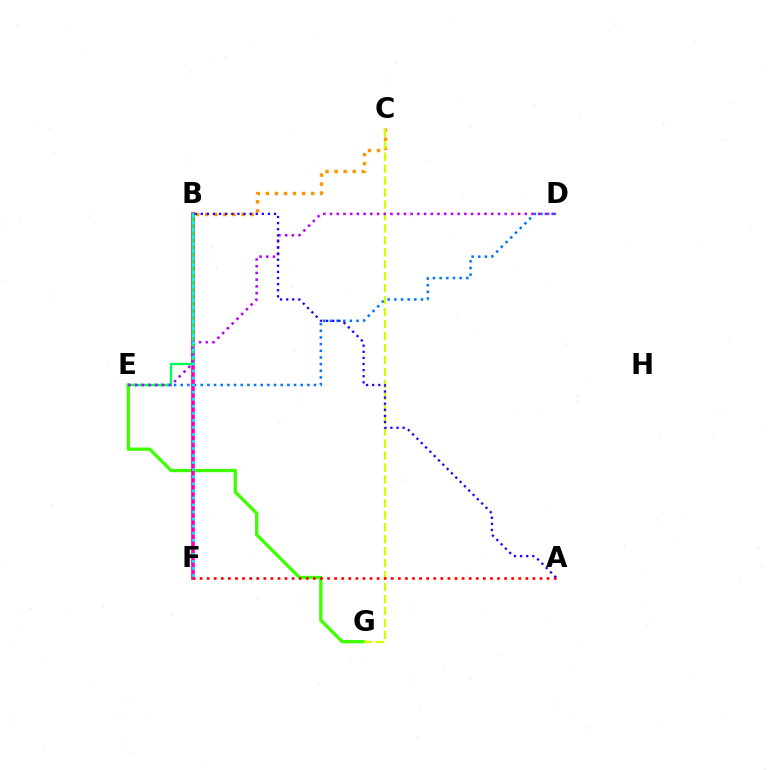{('B', 'C'): [{'color': '#ff9400', 'line_style': 'dotted', 'thickness': 2.46}], ('E', 'G'): [{'color': '#3dff00', 'line_style': 'solid', 'thickness': 2.37}], ('D', 'E'): [{'color': '#0074ff', 'line_style': 'dotted', 'thickness': 1.81}, {'color': '#b900ff', 'line_style': 'dotted', 'thickness': 1.83}], ('B', 'F'): [{'color': '#ff00ac', 'line_style': 'solid', 'thickness': 2.62}, {'color': '#00fff6', 'line_style': 'dotted', 'thickness': 1.92}], ('B', 'E'): [{'color': '#00ff5c', 'line_style': 'solid', 'thickness': 1.72}], ('C', 'G'): [{'color': '#d1ff00', 'line_style': 'dashed', 'thickness': 1.62}], ('A', 'F'): [{'color': '#ff0000', 'line_style': 'dotted', 'thickness': 1.92}], ('A', 'B'): [{'color': '#2500ff', 'line_style': 'dotted', 'thickness': 1.66}]}